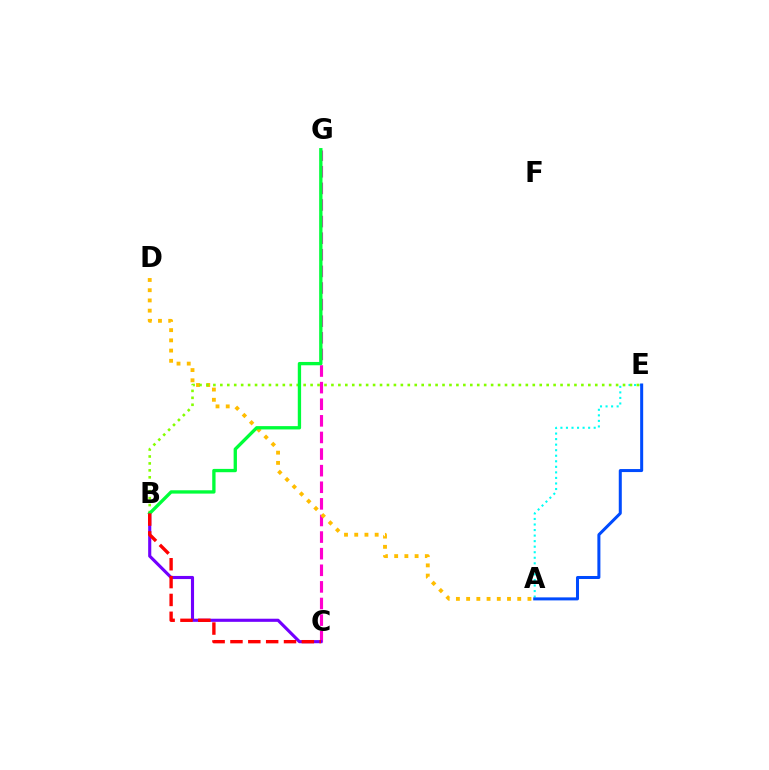{('C', 'G'): [{'color': '#ff00cf', 'line_style': 'dashed', 'thickness': 2.26}], ('A', 'D'): [{'color': '#ffbd00', 'line_style': 'dotted', 'thickness': 2.78}], ('B', 'C'): [{'color': '#7200ff', 'line_style': 'solid', 'thickness': 2.25}, {'color': '#ff0000', 'line_style': 'dashed', 'thickness': 2.42}], ('A', 'E'): [{'color': '#00fff6', 'line_style': 'dotted', 'thickness': 1.51}, {'color': '#004bff', 'line_style': 'solid', 'thickness': 2.17}], ('B', 'E'): [{'color': '#84ff00', 'line_style': 'dotted', 'thickness': 1.89}], ('B', 'G'): [{'color': '#00ff39', 'line_style': 'solid', 'thickness': 2.39}]}